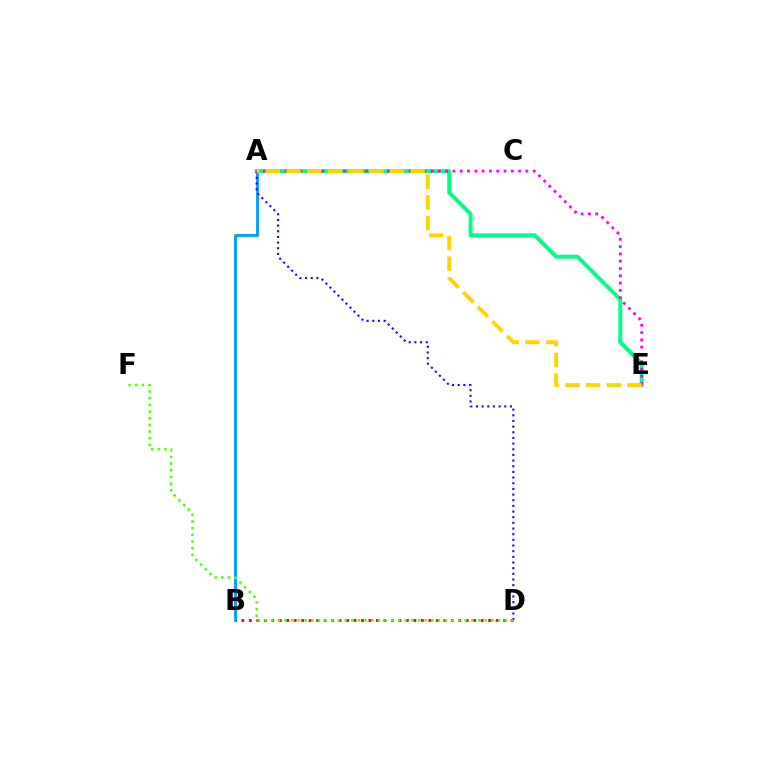{('B', 'D'): [{'color': '#ff0000', 'line_style': 'dotted', 'thickness': 2.03}], ('A', 'E'): [{'color': '#00ff86', 'line_style': 'solid', 'thickness': 2.84}, {'color': '#ff00ed', 'line_style': 'dotted', 'thickness': 1.98}, {'color': '#ffd500', 'line_style': 'dashed', 'thickness': 2.81}], ('A', 'B'): [{'color': '#009eff', 'line_style': 'solid', 'thickness': 2.05}], ('A', 'D'): [{'color': '#3700ff', 'line_style': 'dotted', 'thickness': 1.54}], ('D', 'F'): [{'color': '#4fff00', 'line_style': 'dotted', 'thickness': 1.81}]}